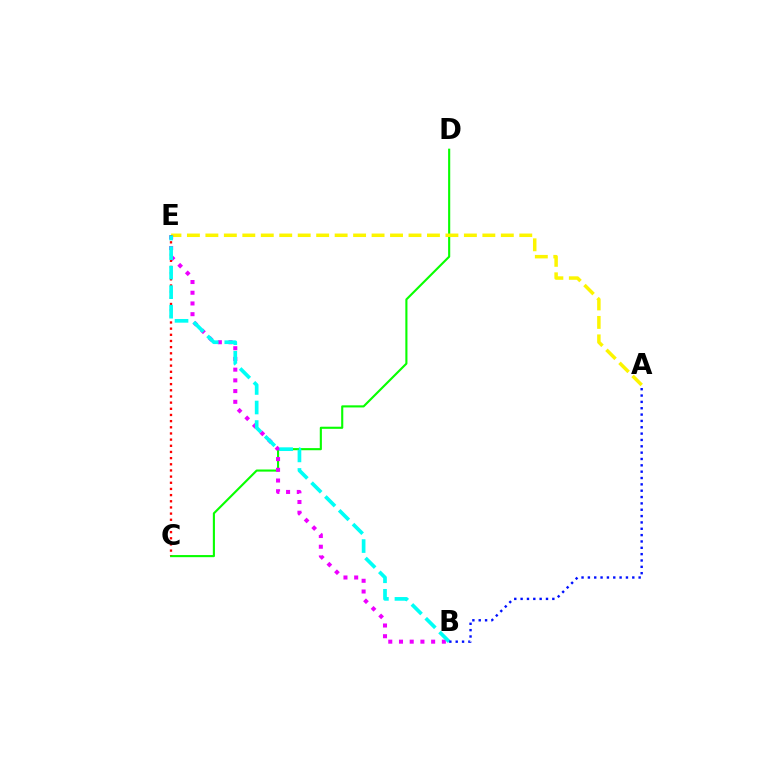{('C', 'D'): [{'color': '#08ff00', 'line_style': 'solid', 'thickness': 1.52}], ('A', 'E'): [{'color': '#fcf500', 'line_style': 'dashed', 'thickness': 2.51}], ('B', 'E'): [{'color': '#ee00ff', 'line_style': 'dotted', 'thickness': 2.91}, {'color': '#00fff6', 'line_style': 'dashed', 'thickness': 2.65}], ('C', 'E'): [{'color': '#ff0000', 'line_style': 'dotted', 'thickness': 1.68}], ('A', 'B'): [{'color': '#0010ff', 'line_style': 'dotted', 'thickness': 1.72}]}